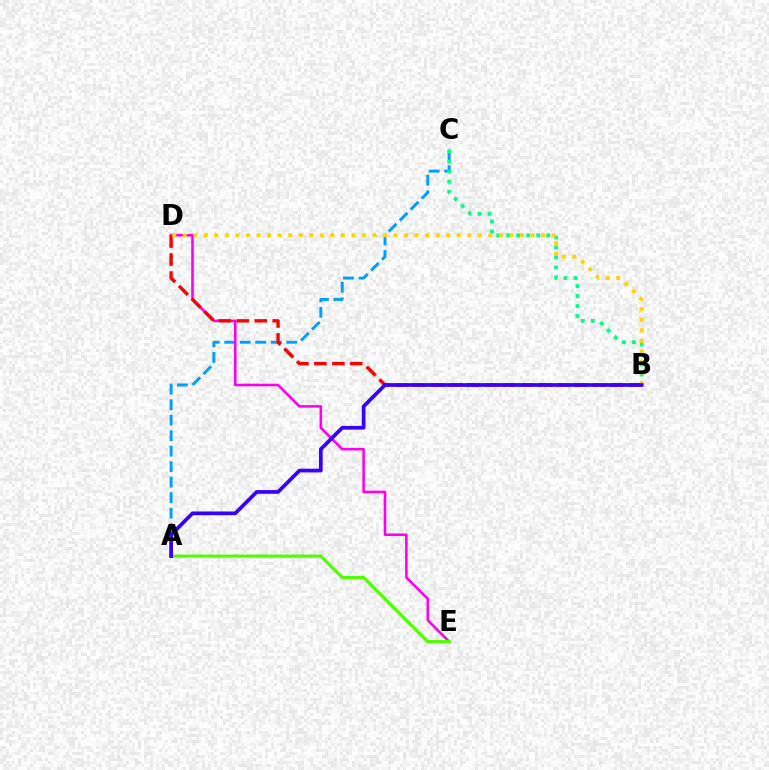{('A', 'C'): [{'color': '#009eff', 'line_style': 'dashed', 'thickness': 2.11}], ('D', 'E'): [{'color': '#ff00ed', 'line_style': 'solid', 'thickness': 1.85}], ('B', 'C'): [{'color': '#00ff86', 'line_style': 'dotted', 'thickness': 2.72}], ('B', 'D'): [{'color': '#ff0000', 'line_style': 'dashed', 'thickness': 2.44}, {'color': '#ffd500', 'line_style': 'dotted', 'thickness': 2.86}], ('A', 'E'): [{'color': '#4fff00', 'line_style': 'solid', 'thickness': 2.3}], ('A', 'B'): [{'color': '#3700ff', 'line_style': 'solid', 'thickness': 2.67}]}